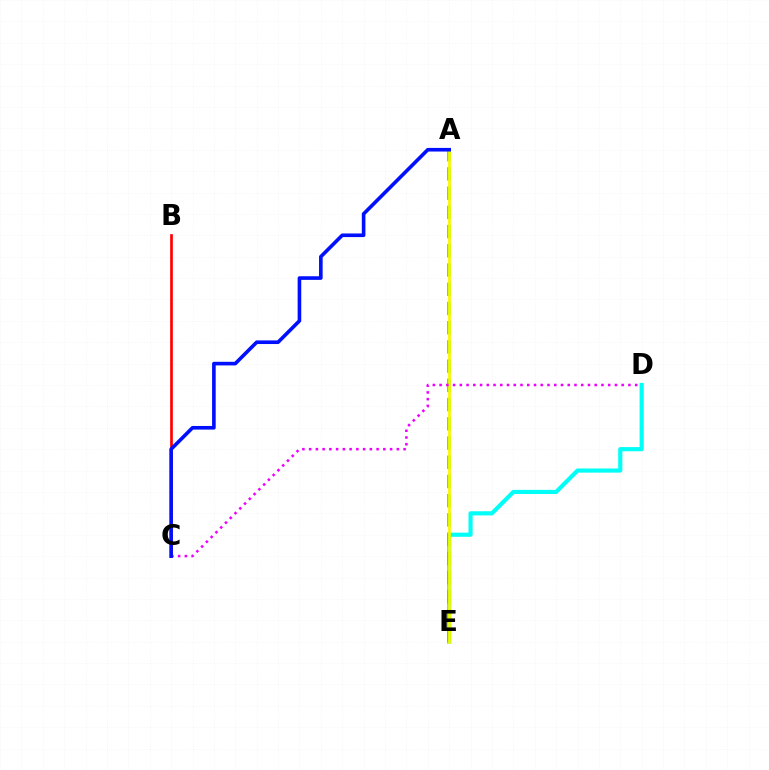{('D', 'E'): [{'color': '#00fff6', 'line_style': 'solid', 'thickness': 2.99}], ('A', 'E'): [{'color': '#08ff00', 'line_style': 'dashed', 'thickness': 2.61}, {'color': '#fcf500', 'line_style': 'solid', 'thickness': 1.98}], ('B', 'C'): [{'color': '#ff0000', 'line_style': 'solid', 'thickness': 1.93}], ('C', 'D'): [{'color': '#ee00ff', 'line_style': 'dotted', 'thickness': 1.83}], ('A', 'C'): [{'color': '#0010ff', 'line_style': 'solid', 'thickness': 2.61}]}